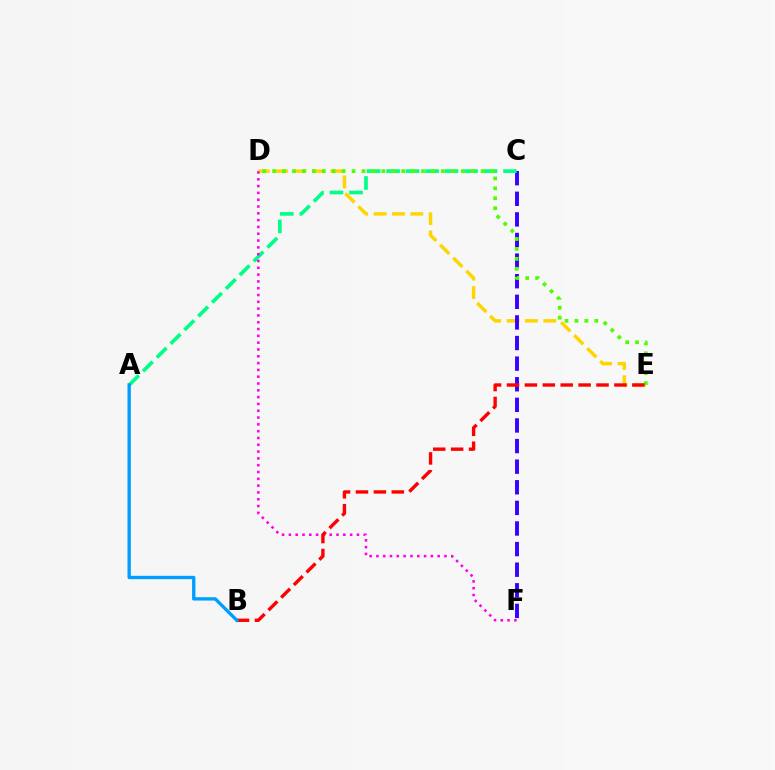{('D', 'E'): [{'color': '#ffd500', 'line_style': 'dashed', 'thickness': 2.5}, {'color': '#4fff00', 'line_style': 'dotted', 'thickness': 2.7}], ('C', 'F'): [{'color': '#3700ff', 'line_style': 'dashed', 'thickness': 2.8}], ('A', 'C'): [{'color': '#00ff86', 'line_style': 'dashed', 'thickness': 2.65}], ('D', 'F'): [{'color': '#ff00ed', 'line_style': 'dotted', 'thickness': 1.85}], ('B', 'E'): [{'color': '#ff0000', 'line_style': 'dashed', 'thickness': 2.43}], ('A', 'B'): [{'color': '#009eff', 'line_style': 'solid', 'thickness': 2.41}]}